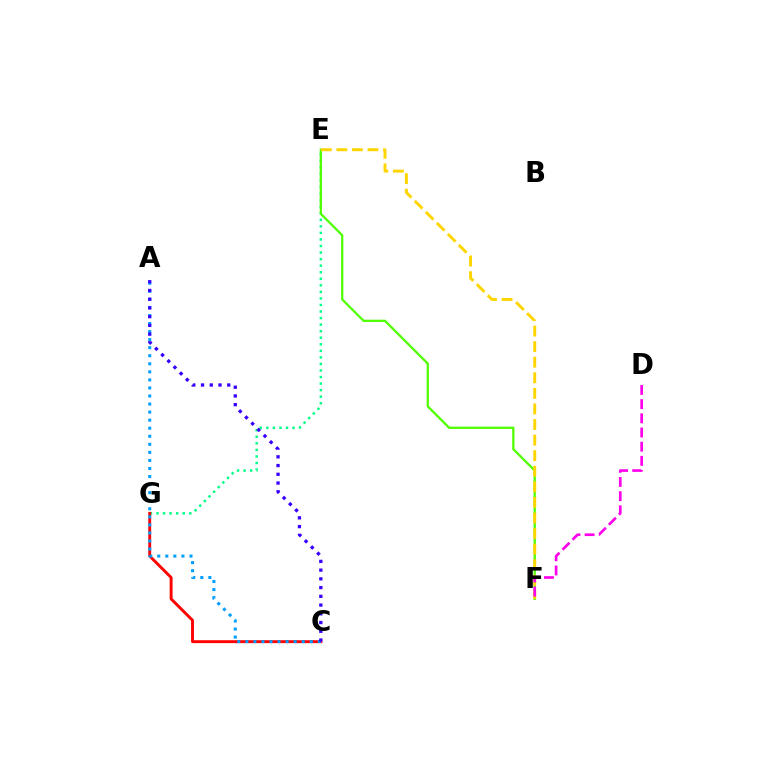{('E', 'G'): [{'color': '#00ff86', 'line_style': 'dotted', 'thickness': 1.78}], ('C', 'G'): [{'color': '#ff0000', 'line_style': 'solid', 'thickness': 2.09}], ('E', 'F'): [{'color': '#4fff00', 'line_style': 'solid', 'thickness': 1.63}, {'color': '#ffd500', 'line_style': 'dashed', 'thickness': 2.12}], ('A', 'C'): [{'color': '#009eff', 'line_style': 'dotted', 'thickness': 2.19}, {'color': '#3700ff', 'line_style': 'dotted', 'thickness': 2.37}], ('D', 'F'): [{'color': '#ff00ed', 'line_style': 'dashed', 'thickness': 1.93}]}